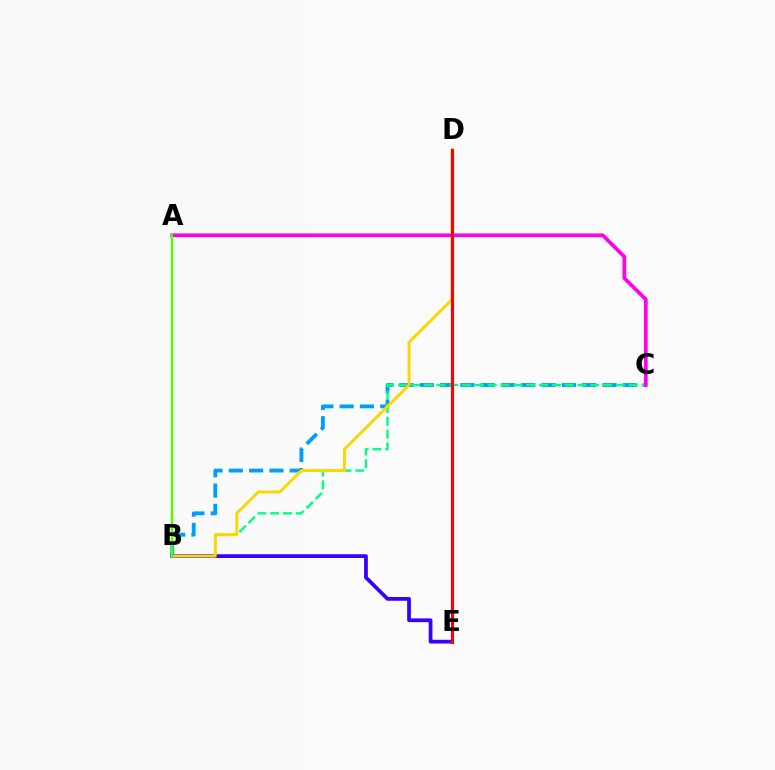{('B', 'C'): [{'color': '#009eff', 'line_style': 'dashed', 'thickness': 2.76}, {'color': '#00ff86', 'line_style': 'dashed', 'thickness': 1.74}], ('B', 'E'): [{'color': '#3700ff', 'line_style': 'solid', 'thickness': 2.7}], ('B', 'D'): [{'color': '#ffd500', 'line_style': 'solid', 'thickness': 2.11}], ('A', 'C'): [{'color': '#ff00ed', 'line_style': 'solid', 'thickness': 2.67}], ('A', 'B'): [{'color': '#4fff00', 'line_style': 'solid', 'thickness': 1.77}], ('D', 'E'): [{'color': '#ff0000', 'line_style': 'solid', 'thickness': 2.24}]}